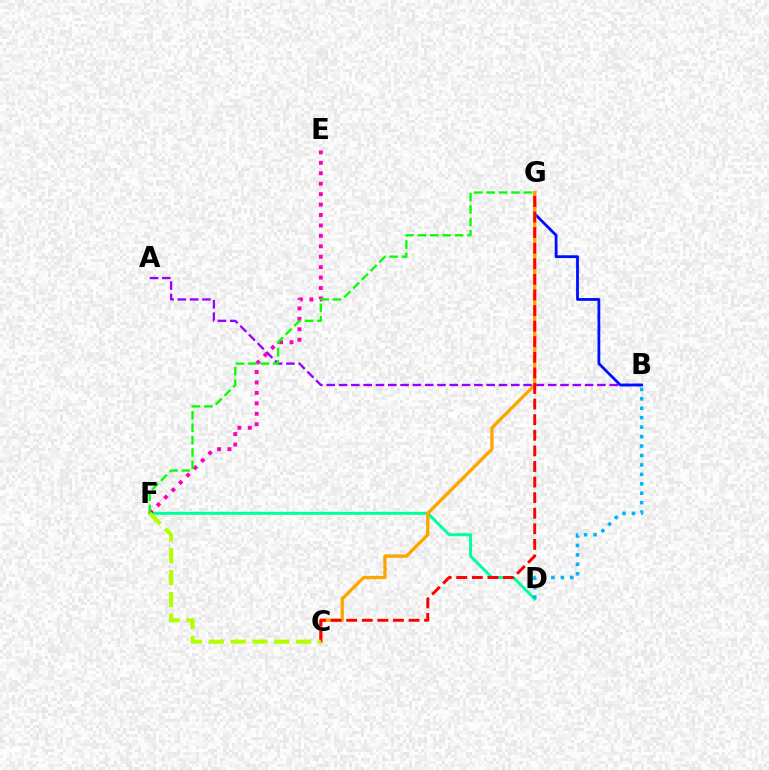{('D', 'F'): [{'color': '#00ff9d', 'line_style': 'solid', 'thickness': 2.14}], ('B', 'D'): [{'color': '#00b5ff', 'line_style': 'dotted', 'thickness': 2.57}], ('A', 'B'): [{'color': '#9b00ff', 'line_style': 'dashed', 'thickness': 1.67}], ('B', 'G'): [{'color': '#0010ff', 'line_style': 'solid', 'thickness': 2.01}], ('C', 'G'): [{'color': '#ffa500', 'line_style': 'solid', 'thickness': 2.39}, {'color': '#ff0000', 'line_style': 'dashed', 'thickness': 2.12}], ('E', 'F'): [{'color': '#ff00bd', 'line_style': 'dotted', 'thickness': 2.83}], ('F', 'G'): [{'color': '#08ff00', 'line_style': 'dashed', 'thickness': 1.68}], ('C', 'F'): [{'color': '#b3ff00', 'line_style': 'dashed', 'thickness': 2.97}]}